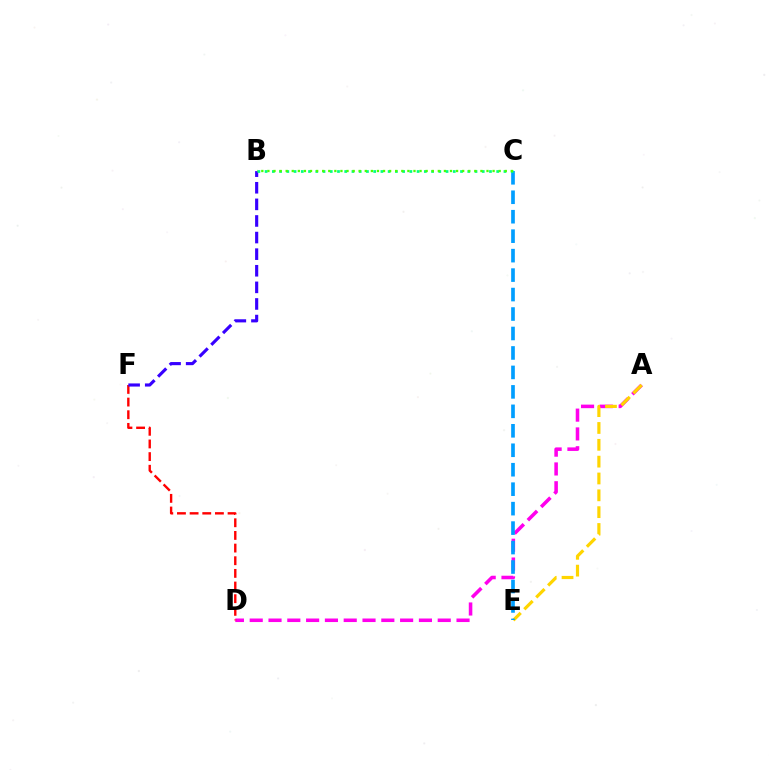{('A', 'D'): [{'color': '#ff00ed', 'line_style': 'dashed', 'thickness': 2.55}], ('D', 'F'): [{'color': '#ff0000', 'line_style': 'dashed', 'thickness': 1.72}], ('A', 'E'): [{'color': '#ffd500', 'line_style': 'dashed', 'thickness': 2.29}], ('C', 'E'): [{'color': '#009eff', 'line_style': 'dashed', 'thickness': 2.64}], ('B', 'F'): [{'color': '#3700ff', 'line_style': 'dashed', 'thickness': 2.26}], ('B', 'C'): [{'color': '#00ff86', 'line_style': 'dotted', 'thickness': 1.97}, {'color': '#4fff00', 'line_style': 'dotted', 'thickness': 1.65}]}